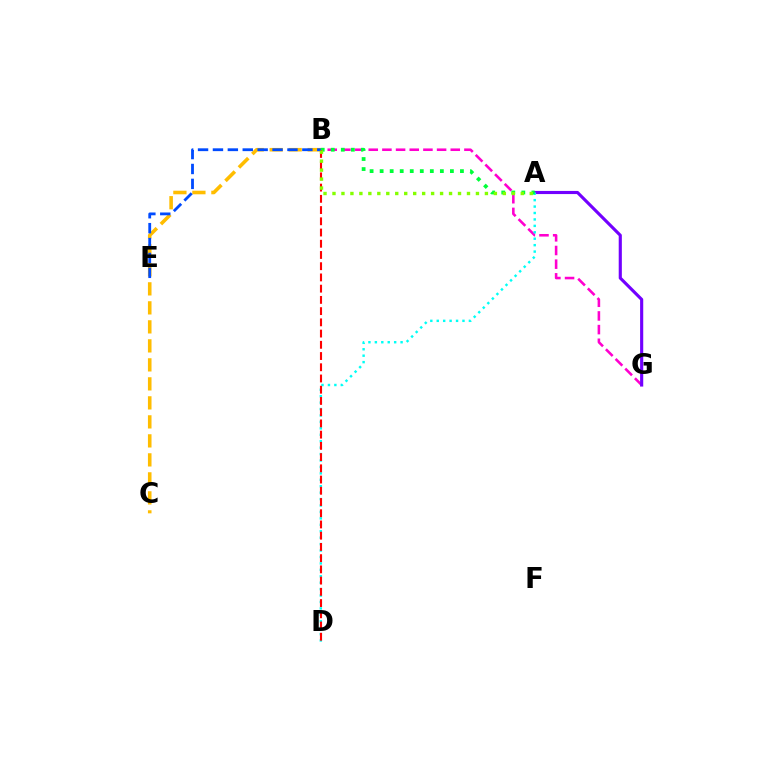{('B', 'G'): [{'color': '#ff00cf', 'line_style': 'dashed', 'thickness': 1.86}], ('A', 'G'): [{'color': '#7200ff', 'line_style': 'solid', 'thickness': 2.25}], ('B', 'C'): [{'color': '#ffbd00', 'line_style': 'dashed', 'thickness': 2.58}], ('A', 'D'): [{'color': '#00fff6', 'line_style': 'dotted', 'thickness': 1.75}], ('A', 'B'): [{'color': '#00ff39', 'line_style': 'dotted', 'thickness': 2.73}, {'color': '#84ff00', 'line_style': 'dotted', 'thickness': 2.44}], ('B', 'D'): [{'color': '#ff0000', 'line_style': 'dashed', 'thickness': 1.53}], ('B', 'E'): [{'color': '#004bff', 'line_style': 'dashed', 'thickness': 2.02}]}